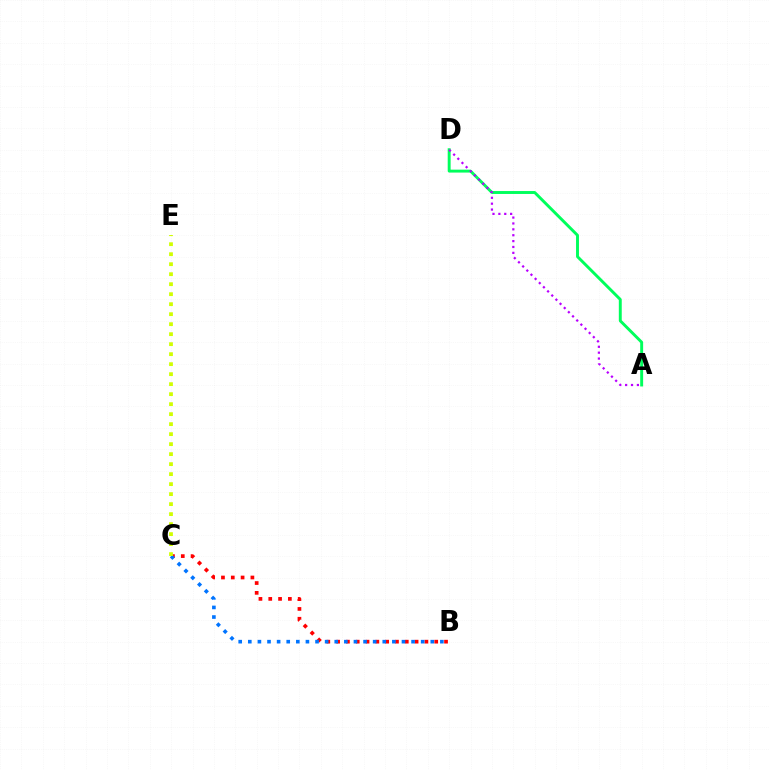{('B', 'C'): [{'color': '#ff0000', 'line_style': 'dotted', 'thickness': 2.67}, {'color': '#0074ff', 'line_style': 'dotted', 'thickness': 2.61}], ('C', 'E'): [{'color': '#d1ff00', 'line_style': 'dotted', 'thickness': 2.72}], ('A', 'D'): [{'color': '#00ff5c', 'line_style': 'solid', 'thickness': 2.11}, {'color': '#b900ff', 'line_style': 'dotted', 'thickness': 1.6}]}